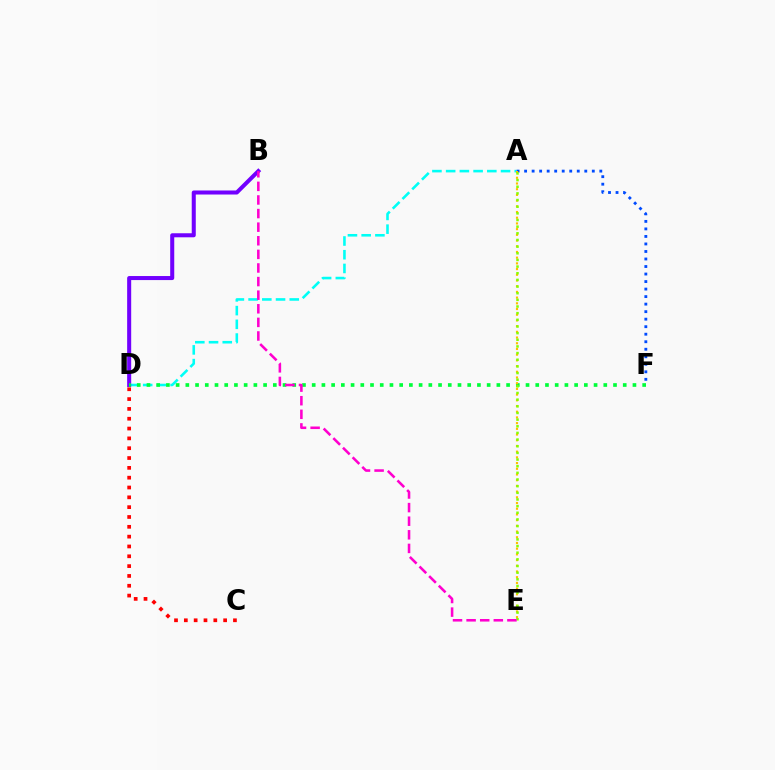{('A', 'D'): [{'color': '#00fff6', 'line_style': 'dashed', 'thickness': 1.86}], ('B', 'D'): [{'color': '#7200ff', 'line_style': 'solid', 'thickness': 2.91}], ('A', 'F'): [{'color': '#004bff', 'line_style': 'dotted', 'thickness': 2.04}], ('D', 'F'): [{'color': '#00ff39', 'line_style': 'dotted', 'thickness': 2.64}], ('A', 'E'): [{'color': '#ffbd00', 'line_style': 'dotted', 'thickness': 1.55}, {'color': '#84ff00', 'line_style': 'dotted', 'thickness': 1.81}], ('B', 'E'): [{'color': '#ff00cf', 'line_style': 'dashed', 'thickness': 1.85}], ('C', 'D'): [{'color': '#ff0000', 'line_style': 'dotted', 'thickness': 2.67}]}